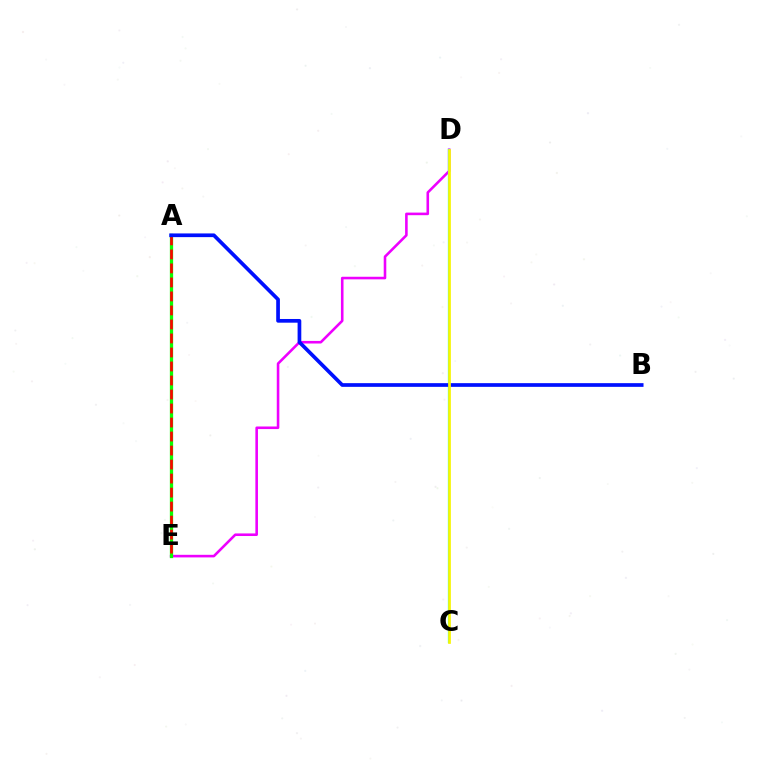{('D', 'E'): [{'color': '#ee00ff', 'line_style': 'solid', 'thickness': 1.86}], ('A', 'E'): [{'color': '#08ff00', 'line_style': 'solid', 'thickness': 2.36}, {'color': '#ff0000', 'line_style': 'dashed', 'thickness': 1.9}], ('C', 'D'): [{'color': '#00fff6', 'line_style': 'solid', 'thickness': 1.63}, {'color': '#fcf500', 'line_style': 'solid', 'thickness': 1.95}], ('A', 'B'): [{'color': '#0010ff', 'line_style': 'solid', 'thickness': 2.66}]}